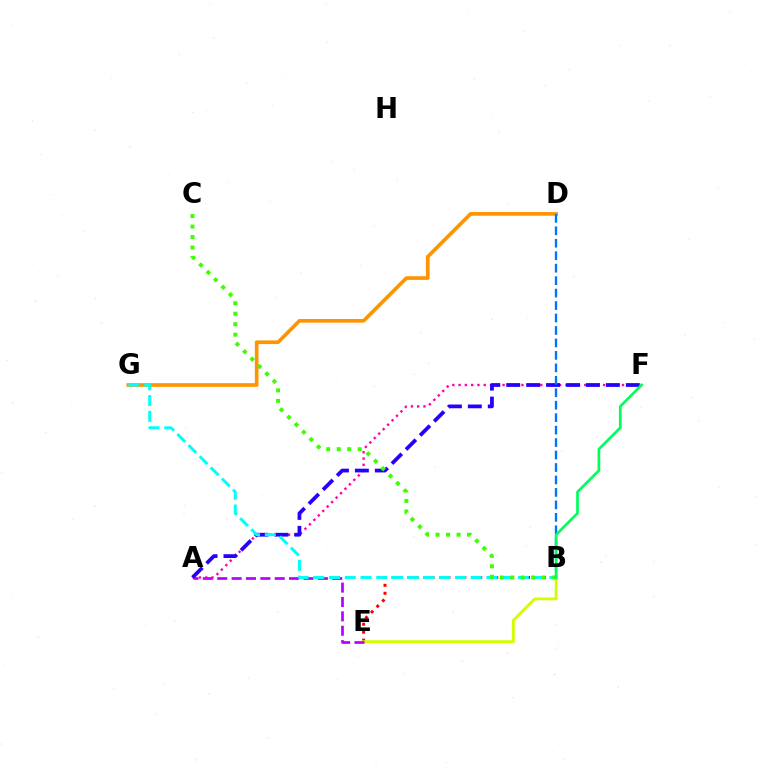{('B', 'E'): [{'color': '#ff0000', 'line_style': 'dotted', 'thickness': 2.16}, {'color': '#d1ff00', 'line_style': 'solid', 'thickness': 2.04}], ('A', 'E'): [{'color': '#b900ff', 'line_style': 'dashed', 'thickness': 1.95}], ('A', 'F'): [{'color': '#ff00ac', 'line_style': 'dotted', 'thickness': 1.71}, {'color': '#2500ff', 'line_style': 'dashed', 'thickness': 2.71}], ('D', 'G'): [{'color': '#ff9400', 'line_style': 'solid', 'thickness': 2.64}], ('B', 'G'): [{'color': '#00fff6', 'line_style': 'dashed', 'thickness': 2.14}], ('B', 'C'): [{'color': '#3dff00', 'line_style': 'dotted', 'thickness': 2.85}], ('B', 'D'): [{'color': '#0074ff', 'line_style': 'dashed', 'thickness': 1.69}], ('B', 'F'): [{'color': '#00ff5c', 'line_style': 'solid', 'thickness': 1.96}]}